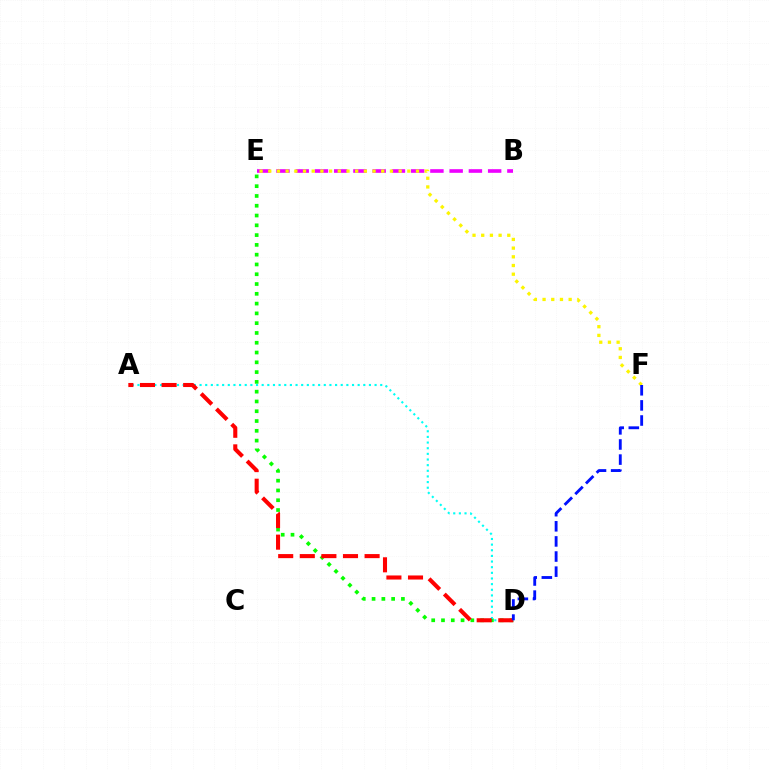{('D', 'E'): [{'color': '#08ff00', 'line_style': 'dotted', 'thickness': 2.66}], ('B', 'E'): [{'color': '#ee00ff', 'line_style': 'dashed', 'thickness': 2.61}], ('A', 'D'): [{'color': '#00fff6', 'line_style': 'dotted', 'thickness': 1.53}, {'color': '#ff0000', 'line_style': 'dashed', 'thickness': 2.93}], ('E', 'F'): [{'color': '#fcf500', 'line_style': 'dotted', 'thickness': 2.36}], ('D', 'F'): [{'color': '#0010ff', 'line_style': 'dashed', 'thickness': 2.05}]}